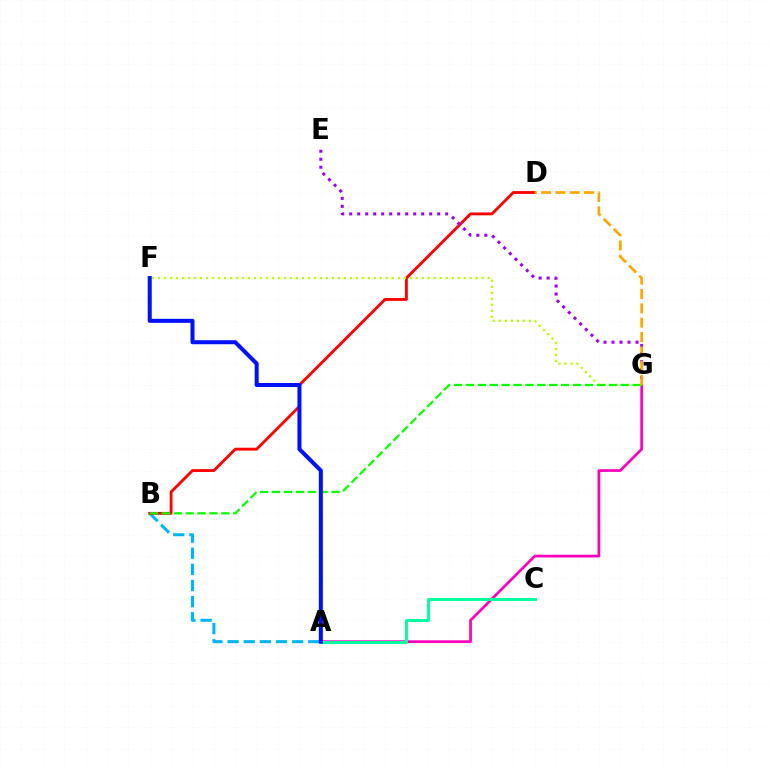{('A', 'B'): [{'color': '#00b5ff', 'line_style': 'dashed', 'thickness': 2.19}], ('B', 'D'): [{'color': '#ff0000', 'line_style': 'solid', 'thickness': 2.05}], ('A', 'G'): [{'color': '#ff00bd', 'line_style': 'solid', 'thickness': 1.97}], ('E', 'G'): [{'color': '#9b00ff', 'line_style': 'dotted', 'thickness': 2.17}], ('A', 'C'): [{'color': '#00ff9d', 'line_style': 'solid', 'thickness': 2.1}], ('F', 'G'): [{'color': '#b3ff00', 'line_style': 'dotted', 'thickness': 1.63}], ('B', 'G'): [{'color': '#08ff00', 'line_style': 'dashed', 'thickness': 1.62}], ('A', 'F'): [{'color': '#0010ff', 'line_style': 'solid', 'thickness': 2.9}], ('D', 'G'): [{'color': '#ffa500', 'line_style': 'dashed', 'thickness': 1.95}]}